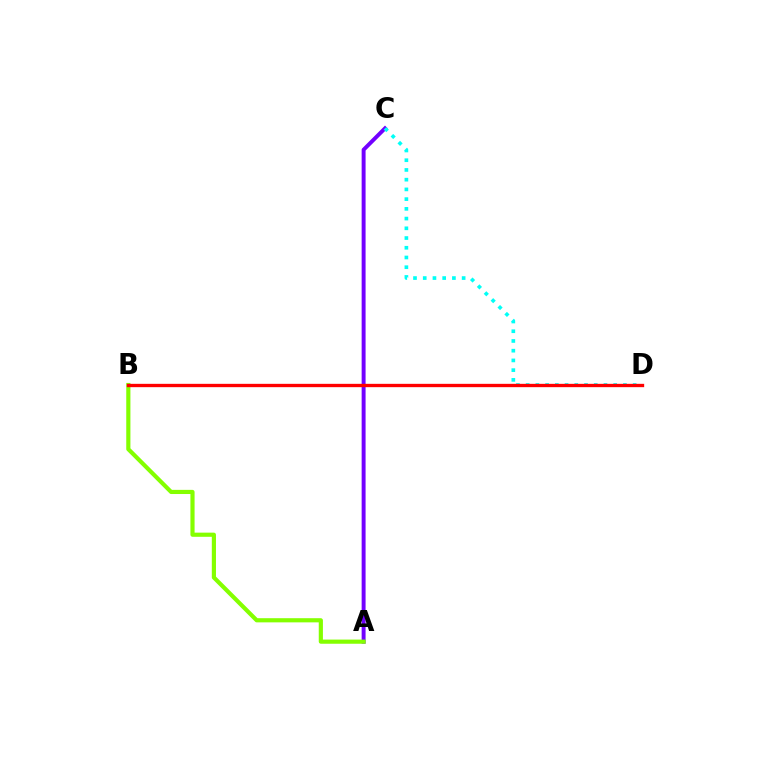{('A', 'C'): [{'color': '#7200ff', 'line_style': 'solid', 'thickness': 2.83}], ('A', 'B'): [{'color': '#84ff00', 'line_style': 'solid', 'thickness': 3.0}], ('C', 'D'): [{'color': '#00fff6', 'line_style': 'dotted', 'thickness': 2.64}], ('B', 'D'): [{'color': '#ff0000', 'line_style': 'solid', 'thickness': 2.4}]}